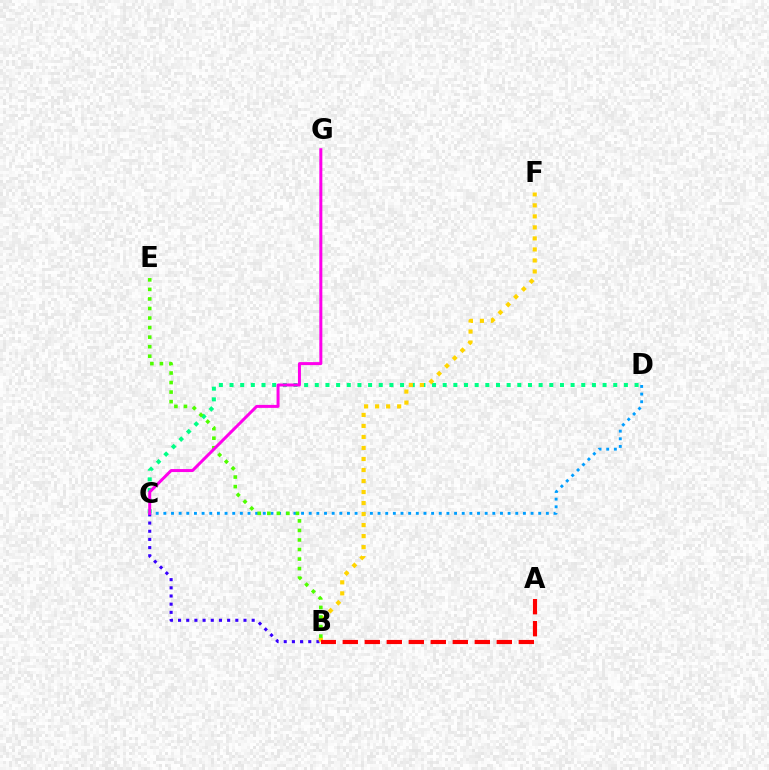{('C', 'D'): [{'color': '#009eff', 'line_style': 'dotted', 'thickness': 2.08}, {'color': '#00ff86', 'line_style': 'dotted', 'thickness': 2.9}], ('B', 'C'): [{'color': '#3700ff', 'line_style': 'dotted', 'thickness': 2.22}], ('B', 'F'): [{'color': '#ffd500', 'line_style': 'dotted', 'thickness': 2.99}], ('A', 'B'): [{'color': '#ff0000', 'line_style': 'dashed', 'thickness': 2.99}], ('B', 'E'): [{'color': '#4fff00', 'line_style': 'dotted', 'thickness': 2.59}], ('C', 'G'): [{'color': '#ff00ed', 'line_style': 'solid', 'thickness': 2.16}]}